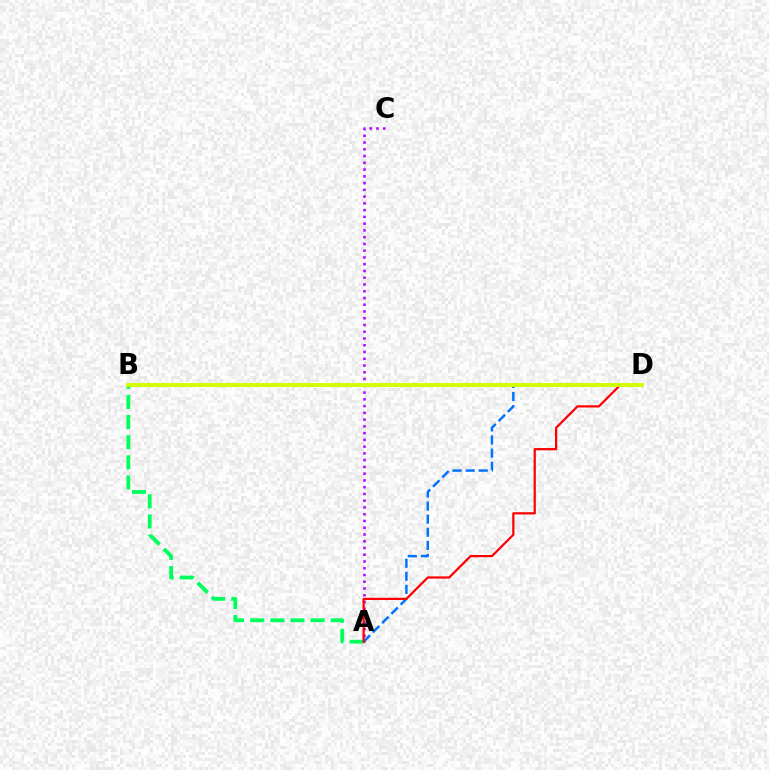{('A', 'C'): [{'color': '#b900ff', 'line_style': 'dotted', 'thickness': 1.84}], ('A', 'D'): [{'color': '#0074ff', 'line_style': 'dashed', 'thickness': 1.78}, {'color': '#ff0000', 'line_style': 'solid', 'thickness': 1.61}], ('A', 'B'): [{'color': '#00ff5c', 'line_style': 'dashed', 'thickness': 2.74}], ('B', 'D'): [{'color': '#d1ff00', 'line_style': 'solid', 'thickness': 2.8}]}